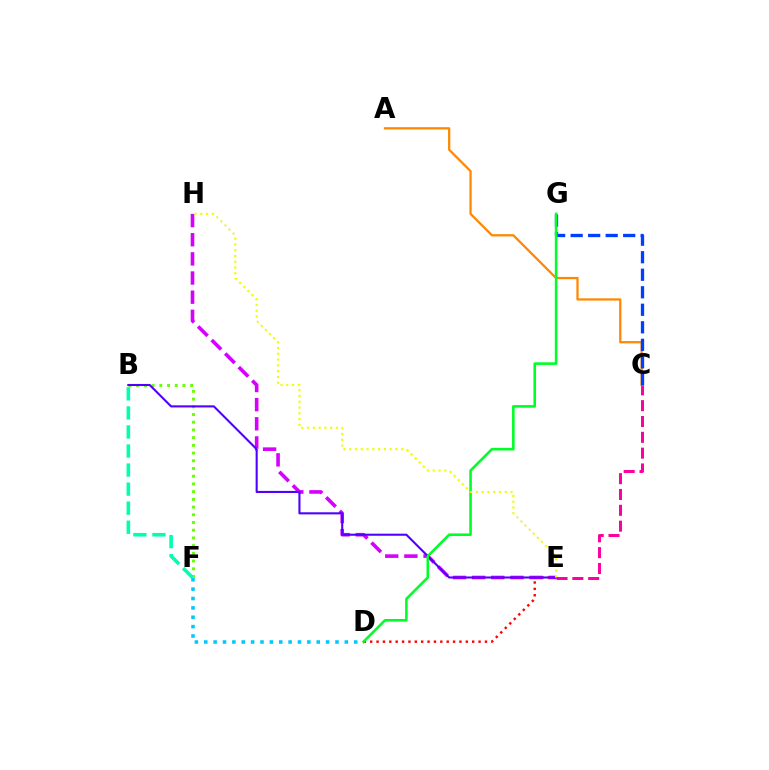{('D', 'E'): [{'color': '#ff0000', 'line_style': 'dotted', 'thickness': 1.73}], ('B', 'F'): [{'color': '#66ff00', 'line_style': 'dotted', 'thickness': 2.1}, {'color': '#00ffaf', 'line_style': 'dashed', 'thickness': 2.59}], ('E', 'H'): [{'color': '#d600ff', 'line_style': 'dashed', 'thickness': 2.6}, {'color': '#eeff00', 'line_style': 'dotted', 'thickness': 1.57}], ('C', 'E'): [{'color': '#ff00a0', 'line_style': 'dashed', 'thickness': 2.15}], ('A', 'C'): [{'color': '#ff8800', 'line_style': 'solid', 'thickness': 1.63}], ('B', 'E'): [{'color': '#4f00ff', 'line_style': 'solid', 'thickness': 1.5}], ('C', 'G'): [{'color': '#003fff', 'line_style': 'dashed', 'thickness': 2.38}], ('D', 'G'): [{'color': '#00ff27', 'line_style': 'solid', 'thickness': 1.87}], ('D', 'F'): [{'color': '#00c7ff', 'line_style': 'dotted', 'thickness': 2.55}]}